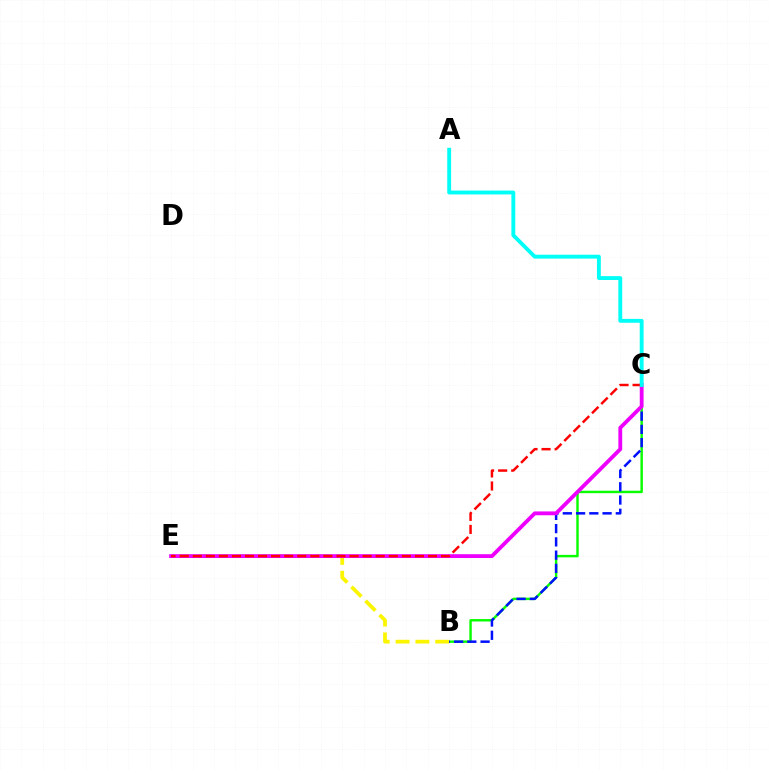{('B', 'C'): [{'color': '#08ff00', 'line_style': 'solid', 'thickness': 1.75}, {'color': '#0010ff', 'line_style': 'dashed', 'thickness': 1.8}], ('B', 'E'): [{'color': '#fcf500', 'line_style': 'dashed', 'thickness': 2.7}], ('C', 'E'): [{'color': '#ee00ff', 'line_style': 'solid', 'thickness': 2.76}, {'color': '#ff0000', 'line_style': 'dashed', 'thickness': 1.78}], ('A', 'C'): [{'color': '#00fff6', 'line_style': 'solid', 'thickness': 2.78}]}